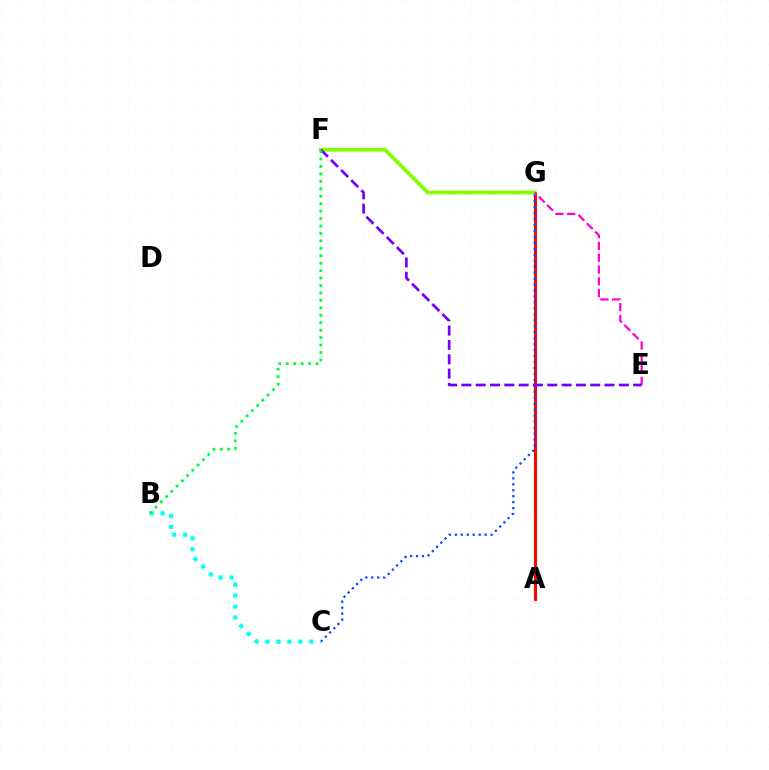{('A', 'G'): [{'color': '#ffbd00', 'line_style': 'solid', 'thickness': 1.71}, {'color': '#ff0000', 'line_style': 'solid', 'thickness': 2.14}], ('C', 'G'): [{'color': '#004bff', 'line_style': 'dotted', 'thickness': 1.62}], ('F', 'G'): [{'color': '#84ff00', 'line_style': 'solid', 'thickness': 2.69}], ('B', 'C'): [{'color': '#00fff6', 'line_style': 'dotted', 'thickness': 2.97}], ('E', 'G'): [{'color': '#ff00cf', 'line_style': 'dashed', 'thickness': 1.6}], ('E', 'F'): [{'color': '#7200ff', 'line_style': 'dashed', 'thickness': 1.94}], ('B', 'F'): [{'color': '#00ff39', 'line_style': 'dotted', 'thickness': 2.02}]}